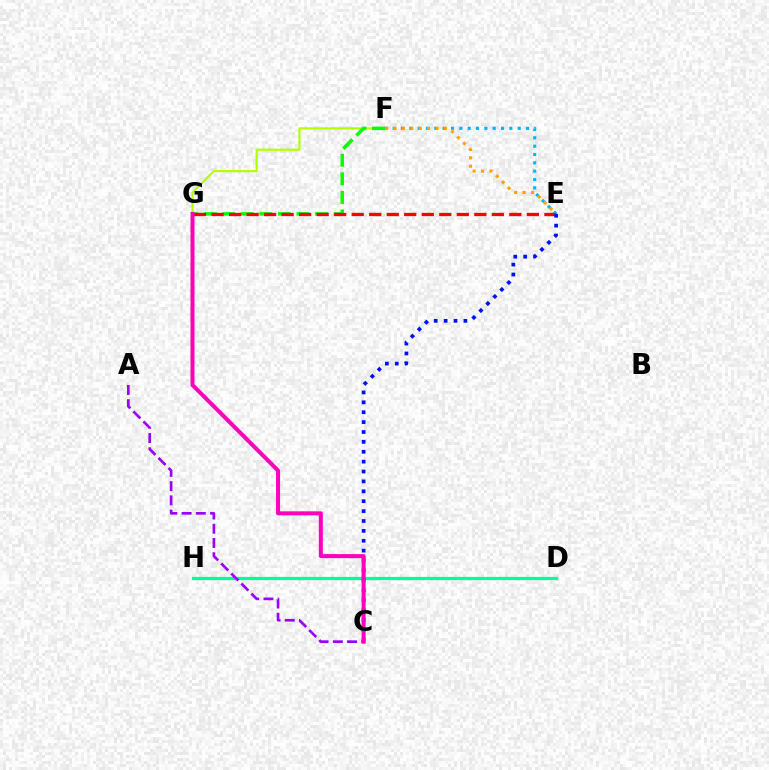{('F', 'G'): [{'color': '#b3ff00', 'line_style': 'solid', 'thickness': 1.54}, {'color': '#08ff00', 'line_style': 'dashed', 'thickness': 2.52}], ('D', 'H'): [{'color': '#00ff9d', 'line_style': 'solid', 'thickness': 2.32}], ('E', 'F'): [{'color': '#00b5ff', 'line_style': 'dotted', 'thickness': 2.26}, {'color': '#ffa500', 'line_style': 'dotted', 'thickness': 2.28}], ('E', 'G'): [{'color': '#ff0000', 'line_style': 'dashed', 'thickness': 2.38}], ('A', 'C'): [{'color': '#9b00ff', 'line_style': 'dashed', 'thickness': 1.93}], ('C', 'E'): [{'color': '#0010ff', 'line_style': 'dotted', 'thickness': 2.69}], ('C', 'G'): [{'color': '#ff00bd', 'line_style': 'solid', 'thickness': 2.9}]}